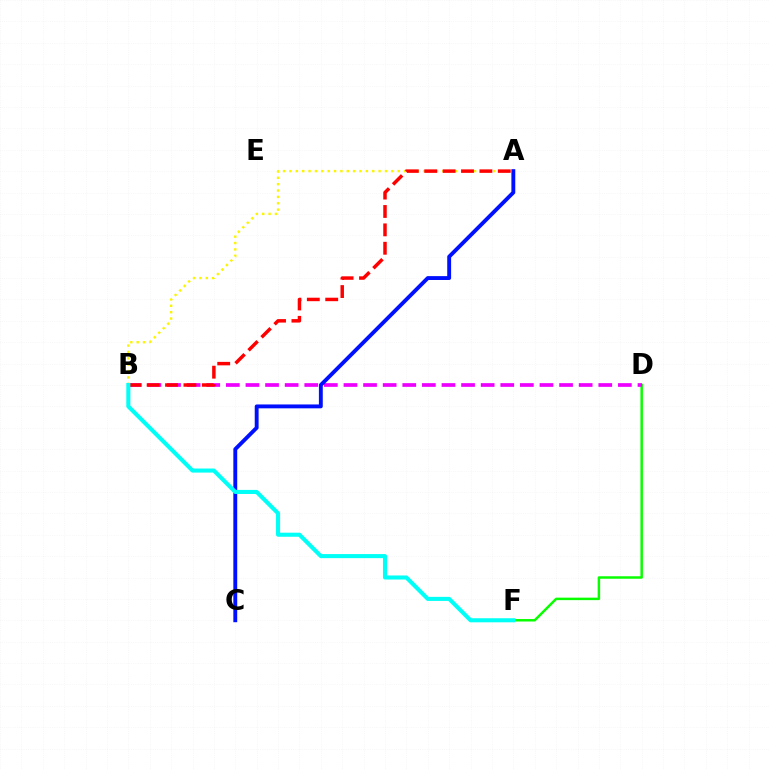{('A', 'B'): [{'color': '#fcf500', 'line_style': 'dotted', 'thickness': 1.73}, {'color': '#ff0000', 'line_style': 'dashed', 'thickness': 2.5}], ('D', 'F'): [{'color': '#08ff00', 'line_style': 'solid', 'thickness': 1.78}], ('B', 'D'): [{'color': '#ee00ff', 'line_style': 'dashed', 'thickness': 2.66}], ('A', 'C'): [{'color': '#0010ff', 'line_style': 'solid', 'thickness': 2.79}], ('B', 'F'): [{'color': '#00fff6', 'line_style': 'solid', 'thickness': 2.93}]}